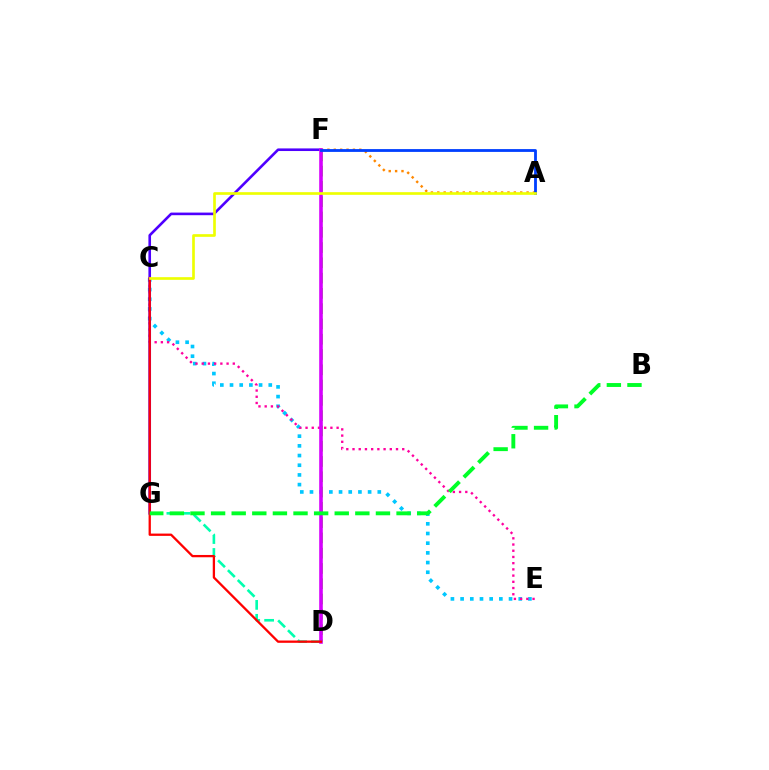{('C', 'E'): [{'color': '#00c7ff', 'line_style': 'dotted', 'thickness': 2.63}, {'color': '#ff00a0', 'line_style': 'dotted', 'thickness': 1.69}], ('D', 'F'): [{'color': '#66ff00', 'line_style': 'dashed', 'thickness': 2.08}, {'color': '#d600ff', 'line_style': 'solid', 'thickness': 2.59}], ('F', 'G'): [{'color': '#4f00ff', 'line_style': 'solid', 'thickness': 1.88}], ('D', 'G'): [{'color': '#00ffaf', 'line_style': 'dashed', 'thickness': 1.89}], ('A', 'F'): [{'color': '#ff8800', 'line_style': 'dotted', 'thickness': 1.73}, {'color': '#003fff', 'line_style': 'solid', 'thickness': 2.03}], ('C', 'D'): [{'color': '#ff0000', 'line_style': 'solid', 'thickness': 1.65}], ('B', 'G'): [{'color': '#00ff27', 'line_style': 'dashed', 'thickness': 2.8}], ('A', 'C'): [{'color': '#eeff00', 'line_style': 'solid', 'thickness': 1.92}]}